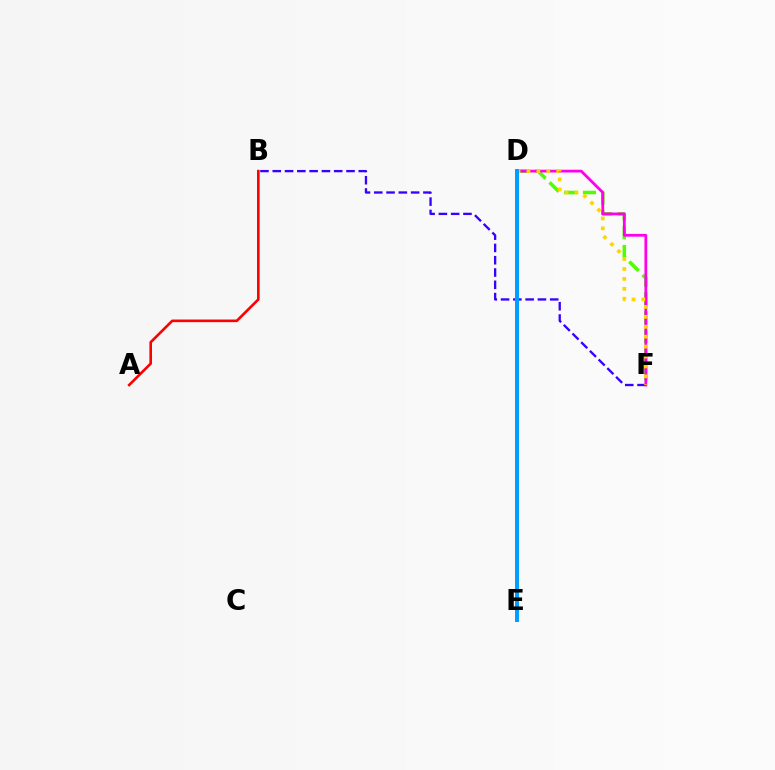{('A', 'B'): [{'color': '#ff0000', 'line_style': 'solid', 'thickness': 1.88}], ('D', 'E'): [{'color': '#00ff86', 'line_style': 'dashed', 'thickness': 1.55}, {'color': '#009eff', 'line_style': 'solid', 'thickness': 2.85}], ('D', 'F'): [{'color': '#4fff00', 'line_style': 'dashed', 'thickness': 2.55}, {'color': '#ff00ed', 'line_style': 'solid', 'thickness': 2.0}, {'color': '#ffd500', 'line_style': 'dotted', 'thickness': 2.69}], ('B', 'F'): [{'color': '#3700ff', 'line_style': 'dashed', 'thickness': 1.67}]}